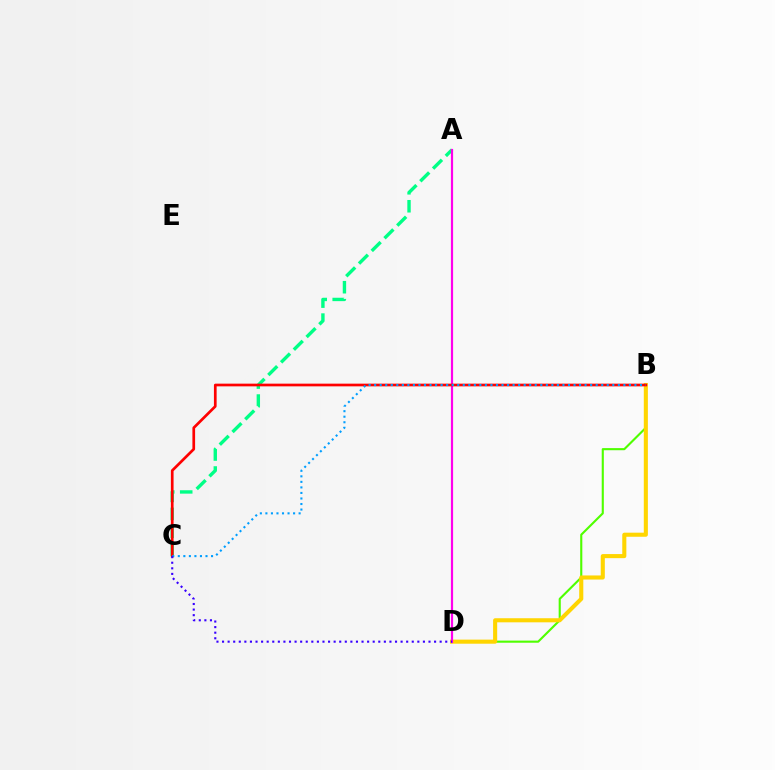{('B', 'D'): [{'color': '#4fff00', 'line_style': 'solid', 'thickness': 1.53}, {'color': '#ffd500', 'line_style': 'solid', 'thickness': 2.94}], ('A', 'C'): [{'color': '#00ff86', 'line_style': 'dashed', 'thickness': 2.44}], ('A', 'D'): [{'color': '#ff00ed', 'line_style': 'solid', 'thickness': 1.58}], ('B', 'C'): [{'color': '#ff0000', 'line_style': 'solid', 'thickness': 1.94}, {'color': '#009eff', 'line_style': 'dotted', 'thickness': 1.5}], ('C', 'D'): [{'color': '#3700ff', 'line_style': 'dotted', 'thickness': 1.52}]}